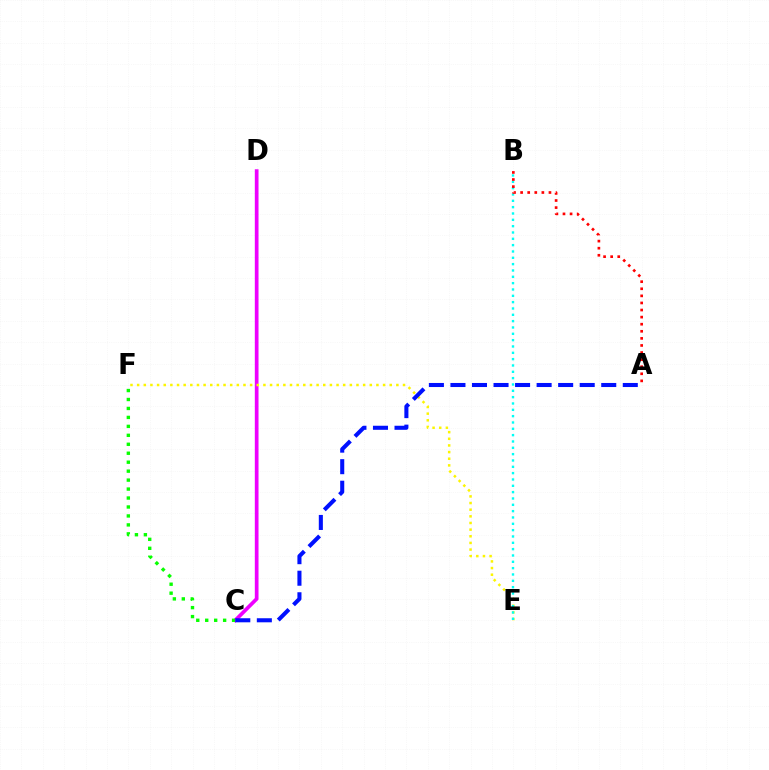{('C', 'D'): [{'color': '#ee00ff', 'line_style': 'solid', 'thickness': 2.67}], ('E', 'F'): [{'color': '#fcf500', 'line_style': 'dotted', 'thickness': 1.81}], ('B', 'E'): [{'color': '#00fff6', 'line_style': 'dotted', 'thickness': 1.72}], ('C', 'F'): [{'color': '#08ff00', 'line_style': 'dotted', 'thickness': 2.43}], ('A', 'C'): [{'color': '#0010ff', 'line_style': 'dashed', 'thickness': 2.93}], ('A', 'B'): [{'color': '#ff0000', 'line_style': 'dotted', 'thickness': 1.92}]}